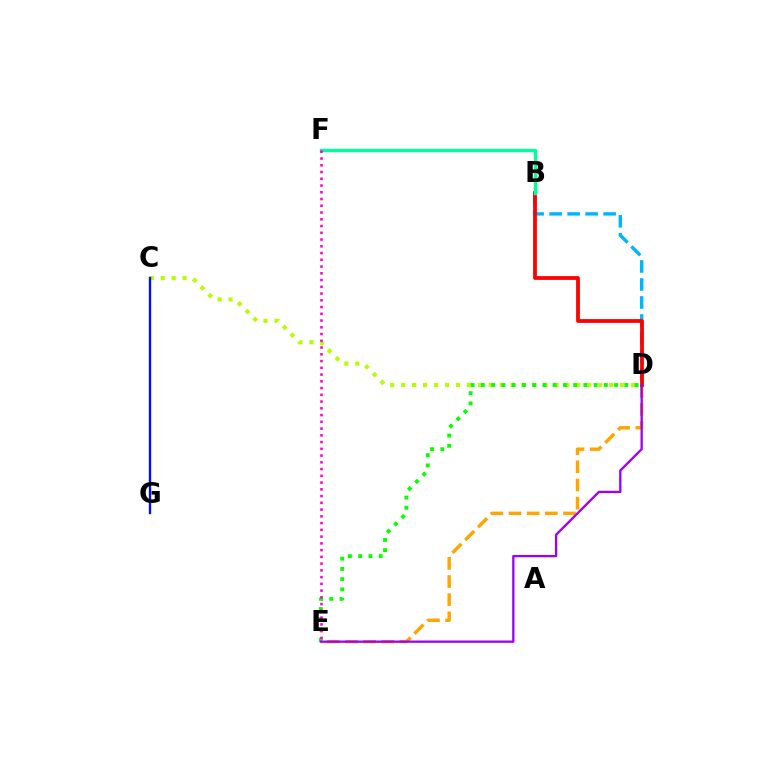{('C', 'D'): [{'color': '#b3ff00', 'line_style': 'dotted', 'thickness': 2.98}], ('D', 'E'): [{'color': '#ffa500', 'line_style': 'dashed', 'thickness': 2.47}, {'color': '#08ff00', 'line_style': 'dotted', 'thickness': 2.78}, {'color': '#9b00ff', 'line_style': 'solid', 'thickness': 1.66}], ('C', 'G'): [{'color': '#0010ff', 'line_style': 'solid', 'thickness': 1.69}], ('B', 'D'): [{'color': '#00b5ff', 'line_style': 'dashed', 'thickness': 2.45}, {'color': '#ff0000', 'line_style': 'solid', 'thickness': 2.72}], ('B', 'F'): [{'color': '#00ff9d', 'line_style': 'solid', 'thickness': 2.41}], ('E', 'F'): [{'color': '#ff00bd', 'line_style': 'dotted', 'thickness': 1.83}]}